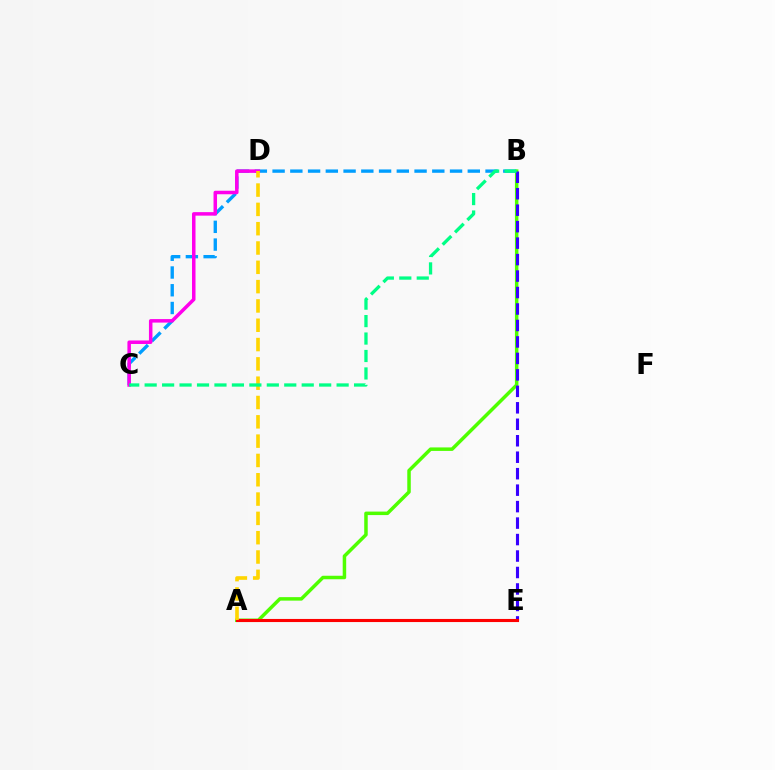{('A', 'B'): [{'color': '#4fff00', 'line_style': 'solid', 'thickness': 2.51}], ('B', 'E'): [{'color': '#3700ff', 'line_style': 'dashed', 'thickness': 2.24}], ('B', 'C'): [{'color': '#009eff', 'line_style': 'dashed', 'thickness': 2.41}, {'color': '#00ff86', 'line_style': 'dashed', 'thickness': 2.37}], ('C', 'D'): [{'color': '#ff00ed', 'line_style': 'solid', 'thickness': 2.52}], ('A', 'E'): [{'color': '#ff0000', 'line_style': 'solid', 'thickness': 2.23}], ('A', 'D'): [{'color': '#ffd500', 'line_style': 'dashed', 'thickness': 2.62}]}